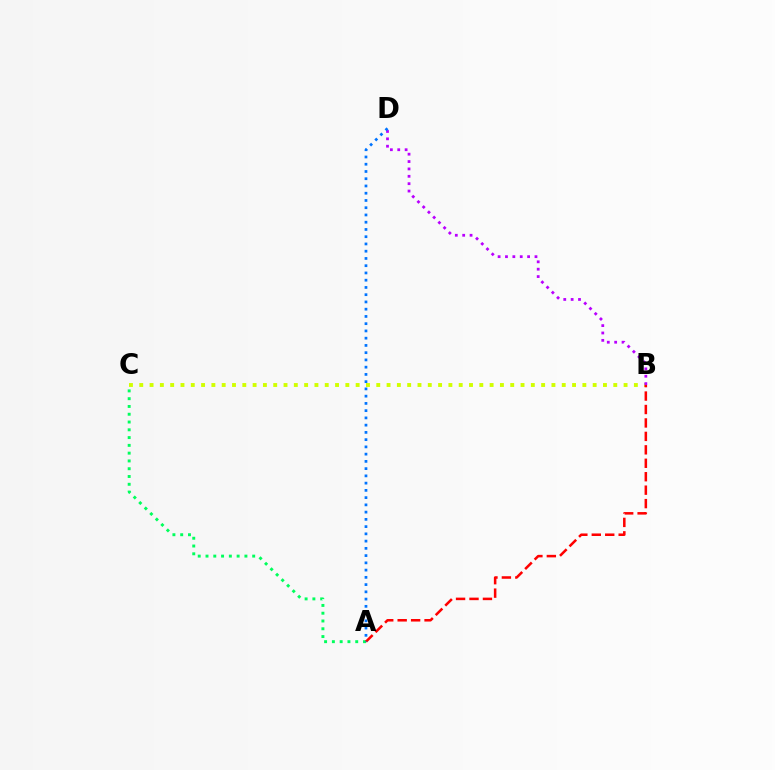{('B', 'C'): [{'color': '#d1ff00', 'line_style': 'dotted', 'thickness': 2.8}], ('A', 'C'): [{'color': '#00ff5c', 'line_style': 'dotted', 'thickness': 2.11}], ('B', 'D'): [{'color': '#b900ff', 'line_style': 'dotted', 'thickness': 2.0}], ('A', 'B'): [{'color': '#ff0000', 'line_style': 'dashed', 'thickness': 1.83}], ('A', 'D'): [{'color': '#0074ff', 'line_style': 'dotted', 'thickness': 1.97}]}